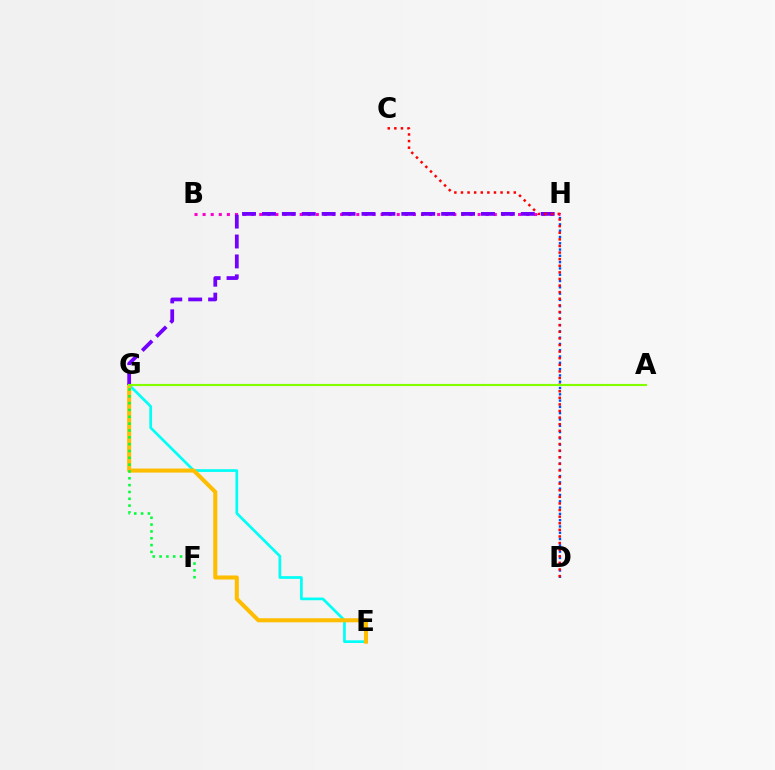{('E', 'G'): [{'color': '#00fff6', 'line_style': 'solid', 'thickness': 1.94}, {'color': '#ffbd00', 'line_style': 'solid', 'thickness': 2.92}], ('B', 'H'): [{'color': '#ff00cf', 'line_style': 'dotted', 'thickness': 2.2}], ('G', 'H'): [{'color': '#7200ff', 'line_style': 'dashed', 'thickness': 2.71}], ('D', 'H'): [{'color': '#004bff', 'line_style': 'dotted', 'thickness': 1.71}], ('C', 'D'): [{'color': '#ff0000', 'line_style': 'dotted', 'thickness': 1.79}], ('F', 'G'): [{'color': '#00ff39', 'line_style': 'dotted', 'thickness': 1.86}], ('A', 'G'): [{'color': '#84ff00', 'line_style': 'solid', 'thickness': 1.52}]}